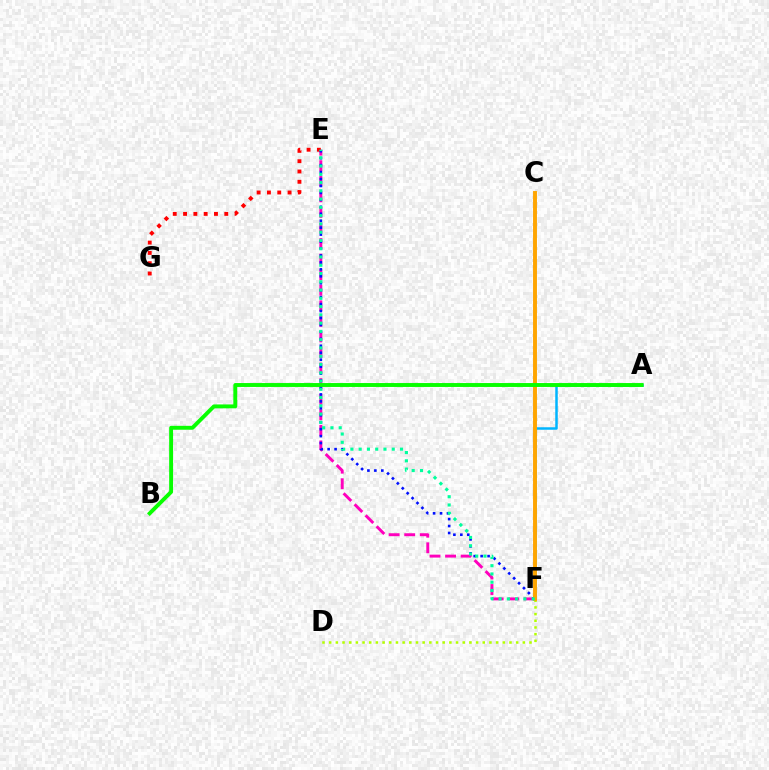{('E', 'F'): [{'color': '#ff00bd', 'line_style': 'dashed', 'thickness': 2.11}, {'color': '#0010ff', 'line_style': 'dotted', 'thickness': 1.89}, {'color': '#00ff9d', 'line_style': 'dotted', 'thickness': 2.25}], ('C', 'F'): [{'color': '#9b00ff', 'line_style': 'solid', 'thickness': 1.65}, {'color': '#ffa500', 'line_style': 'solid', 'thickness': 2.81}], ('E', 'G'): [{'color': '#ff0000', 'line_style': 'dotted', 'thickness': 2.8}], ('A', 'F'): [{'color': '#00b5ff', 'line_style': 'solid', 'thickness': 1.8}], ('D', 'F'): [{'color': '#b3ff00', 'line_style': 'dotted', 'thickness': 1.81}], ('A', 'B'): [{'color': '#08ff00', 'line_style': 'solid', 'thickness': 2.81}]}